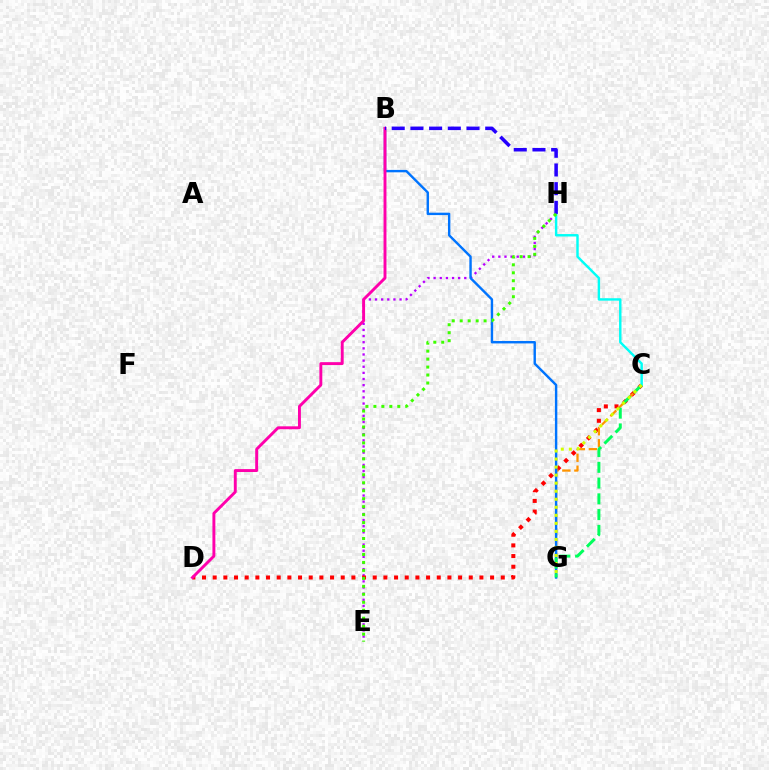{('E', 'H'): [{'color': '#b900ff', 'line_style': 'dotted', 'thickness': 1.67}, {'color': '#3dff00', 'line_style': 'dotted', 'thickness': 2.16}], ('C', 'D'): [{'color': '#ff0000', 'line_style': 'dotted', 'thickness': 2.9}], ('C', 'G'): [{'color': '#ff9400', 'line_style': 'dashed', 'thickness': 1.63}, {'color': '#00ff5c', 'line_style': 'dashed', 'thickness': 2.14}, {'color': '#d1ff00', 'line_style': 'dotted', 'thickness': 2.18}], ('C', 'H'): [{'color': '#00fff6', 'line_style': 'solid', 'thickness': 1.75}], ('B', 'G'): [{'color': '#0074ff', 'line_style': 'solid', 'thickness': 1.74}], ('B', 'D'): [{'color': '#ff00ac', 'line_style': 'solid', 'thickness': 2.1}], ('B', 'H'): [{'color': '#2500ff', 'line_style': 'dashed', 'thickness': 2.54}]}